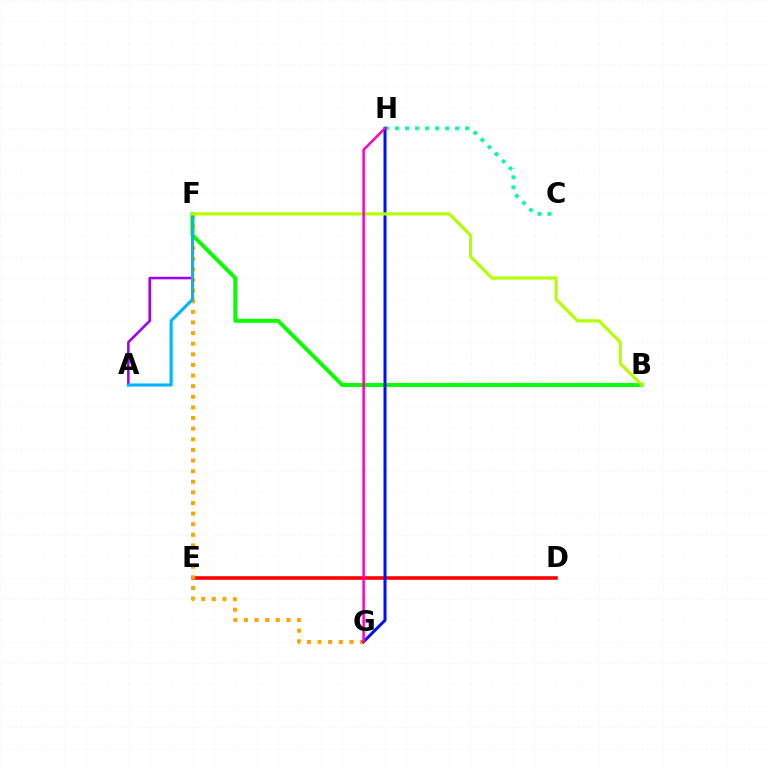{('D', 'E'): [{'color': '#ff0000', 'line_style': 'solid', 'thickness': 2.58}], ('C', 'H'): [{'color': '#00ff9d', 'line_style': 'dotted', 'thickness': 2.72}], ('A', 'F'): [{'color': '#9b00ff', 'line_style': 'solid', 'thickness': 1.84}, {'color': '#00b5ff', 'line_style': 'solid', 'thickness': 2.23}], ('F', 'G'): [{'color': '#ffa500', 'line_style': 'dotted', 'thickness': 2.89}], ('B', 'F'): [{'color': '#08ff00', 'line_style': 'solid', 'thickness': 2.85}, {'color': '#b3ff00', 'line_style': 'solid', 'thickness': 2.28}], ('G', 'H'): [{'color': '#0010ff', 'line_style': 'solid', 'thickness': 2.16}, {'color': '#ff00bd', 'line_style': 'solid', 'thickness': 1.78}]}